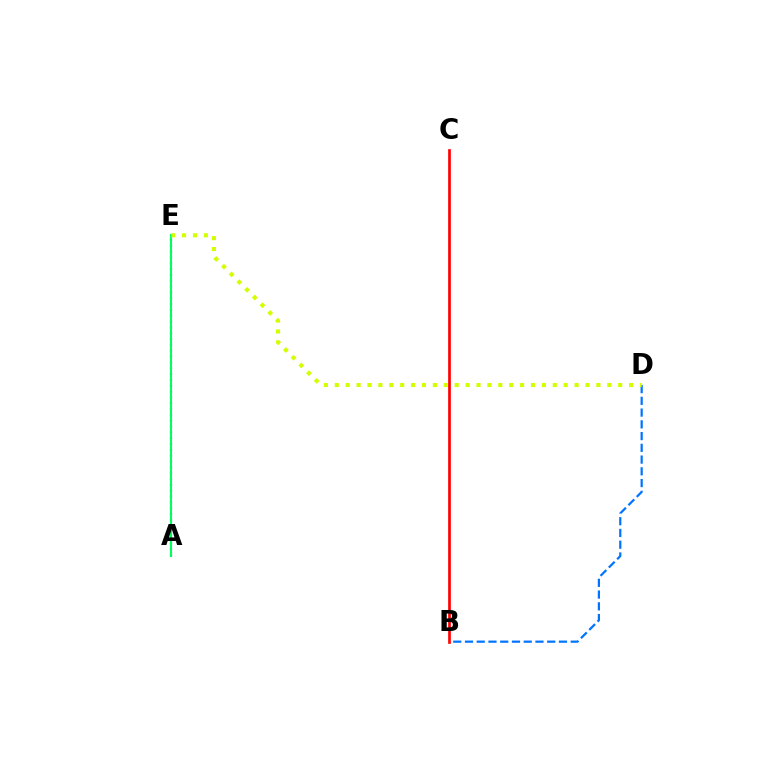{('B', 'C'): [{'color': '#ff0000', 'line_style': 'solid', 'thickness': 1.93}], ('A', 'E'): [{'color': '#b900ff', 'line_style': 'dotted', 'thickness': 1.58}, {'color': '#00ff5c', 'line_style': 'solid', 'thickness': 1.51}], ('B', 'D'): [{'color': '#0074ff', 'line_style': 'dashed', 'thickness': 1.6}], ('D', 'E'): [{'color': '#d1ff00', 'line_style': 'dotted', 'thickness': 2.96}]}